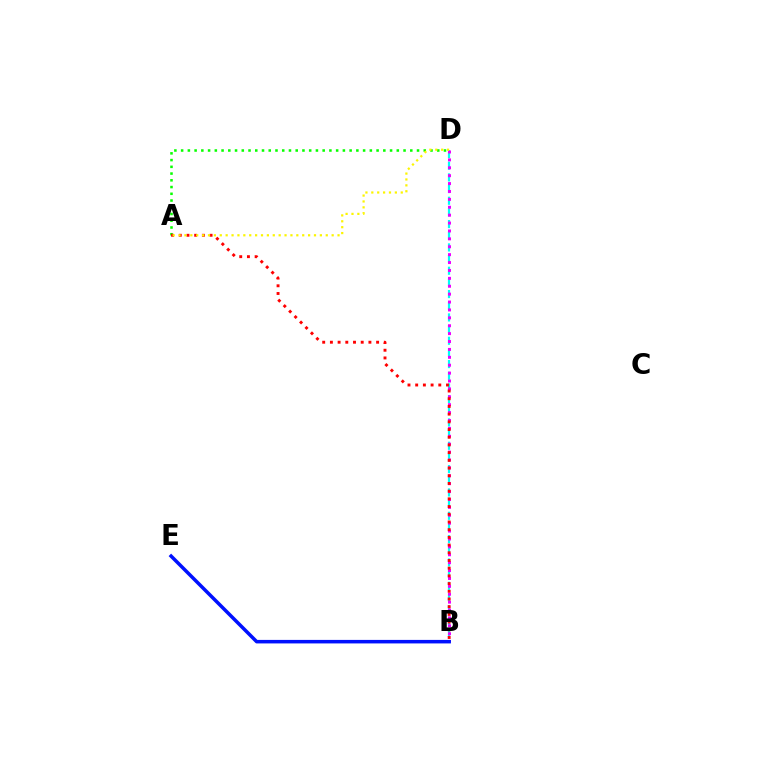{('B', 'D'): [{'color': '#00fff6', 'line_style': 'dashed', 'thickness': 1.59}, {'color': '#ee00ff', 'line_style': 'dotted', 'thickness': 2.15}], ('A', 'D'): [{'color': '#08ff00', 'line_style': 'dotted', 'thickness': 1.83}, {'color': '#fcf500', 'line_style': 'dotted', 'thickness': 1.6}], ('A', 'B'): [{'color': '#ff0000', 'line_style': 'dotted', 'thickness': 2.09}], ('B', 'E'): [{'color': '#0010ff', 'line_style': 'solid', 'thickness': 2.53}]}